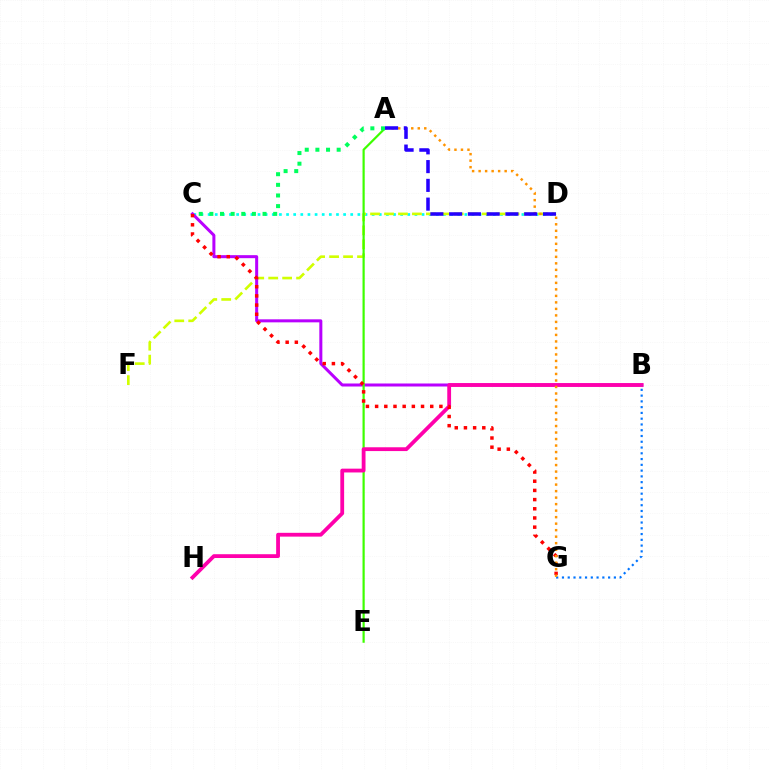{('C', 'D'): [{'color': '#00fff6', 'line_style': 'dotted', 'thickness': 1.94}], ('D', 'F'): [{'color': '#d1ff00', 'line_style': 'dashed', 'thickness': 1.9}], ('B', 'C'): [{'color': '#b900ff', 'line_style': 'solid', 'thickness': 2.17}], ('A', 'E'): [{'color': '#3dff00', 'line_style': 'solid', 'thickness': 1.58}], ('B', 'H'): [{'color': '#ff00ac', 'line_style': 'solid', 'thickness': 2.74}], ('C', 'G'): [{'color': '#ff0000', 'line_style': 'dotted', 'thickness': 2.5}], ('A', 'C'): [{'color': '#00ff5c', 'line_style': 'dotted', 'thickness': 2.89}], ('B', 'G'): [{'color': '#0074ff', 'line_style': 'dotted', 'thickness': 1.57}], ('A', 'G'): [{'color': '#ff9400', 'line_style': 'dotted', 'thickness': 1.77}], ('A', 'D'): [{'color': '#2500ff', 'line_style': 'dashed', 'thickness': 2.55}]}